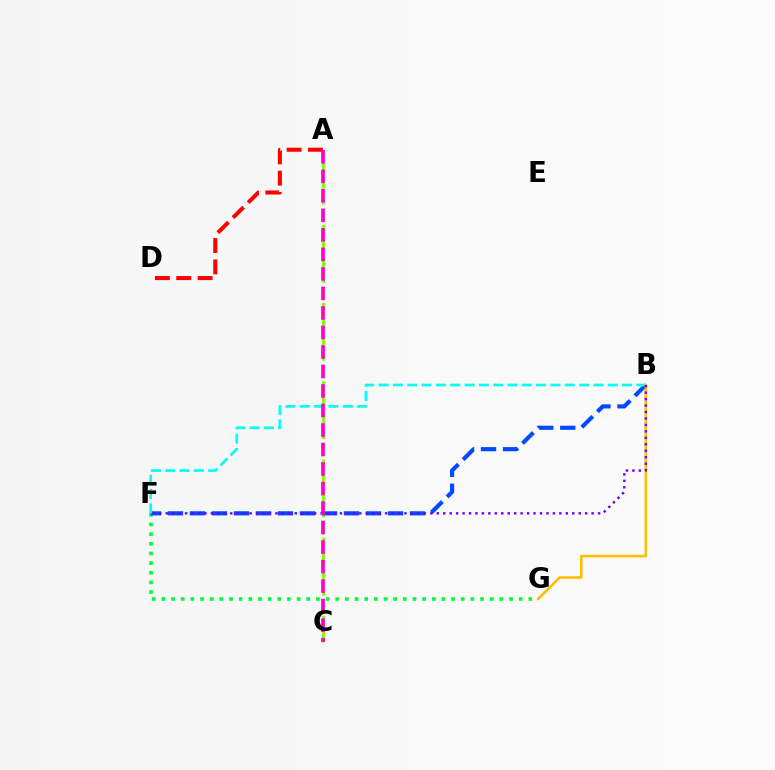{('A', 'C'): [{'color': '#84ff00', 'line_style': 'dashed', 'thickness': 2.13}, {'color': '#ff00cf', 'line_style': 'dashed', 'thickness': 2.65}], ('F', 'G'): [{'color': '#00ff39', 'line_style': 'dotted', 'thickness': 2.62}], ('B', 'F'): [{'color': '#004bff', 'line_style': 'dashed', 'thickness': 2.99}, {'color': '#00fff6', 'line_style': 'dashed', 'thickness': 1.95}, {'color': '#7200ff', 'line_style': 'dotted', 'thickness': 1.75}], ('B', 'G'): [{'color': '#ffbd00', 'line_style': 'solid', 'thickness': 1.84}], ('A', 'D'): [{'color': '#ff0000', 'line_style': 'dashed', 'thickness': 2.9}]}